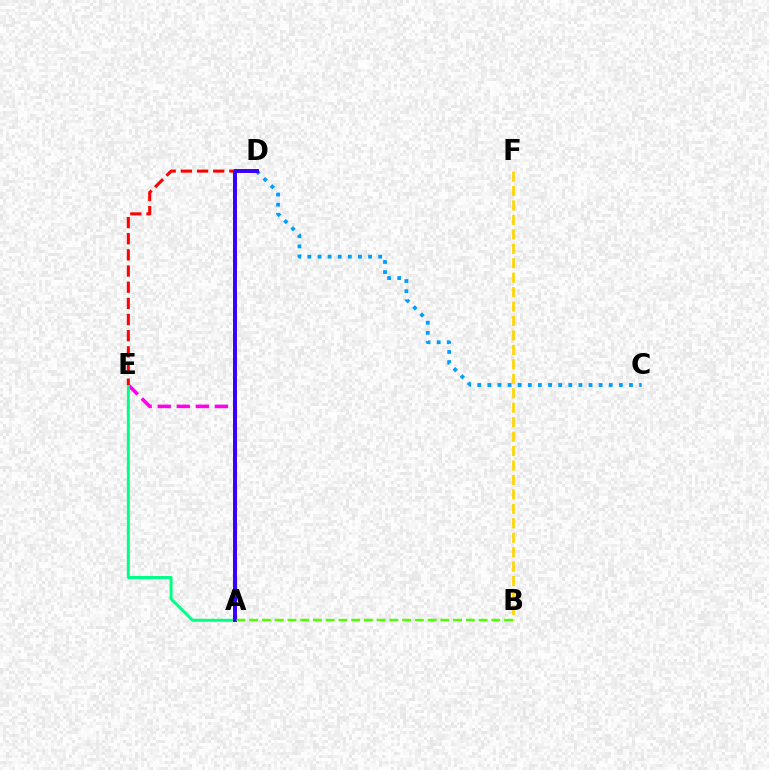{('C', 'D'): [{'color': '#009eff', 'line_style': 'dotted', 'thickness': 2.75}], ('A', 'E'): [{'color': '#ff00ed', 'line_style': 'dashed', 'thickness': 2.59}, {'color': '#00ff86', 'line_style': 'solid', 'thickness': 2.14}], ('B', 'F'): [{'color': '#ffd500', 'line_style': 'dashed', 'thickness': 1.96}], ('D', 'E'): [{'color': '#ff0000', 'line_style': 'dashed', 'thickness': 2.2}], ('A', 'D'): [{'color': '#3700ff', 'line_style': 'solid', 'thickness': 2.84}], ('A', 'B'): [{'color': '#4fff00', 'line_style': 'dashed', 'thickness': 1.73}]}